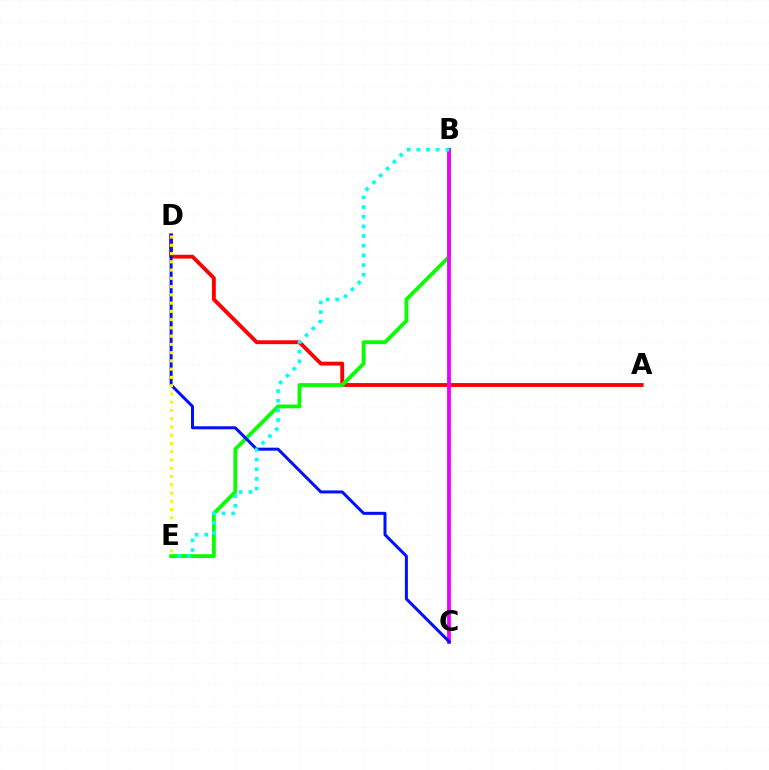{('A', 'D'): [{'color': '#ff0000', 'line_style': 'solid', 'thickness': 2.78}], ('B', 'E'): [{'color': '#08ff00', 'line_style': 'solid', 'thickness': 2.73}, {'color': '#00fff6', 'line_style': 'dotted', 'thickness': 2.63}], ('B', 'C'): [{'color': '#ee00ff', 'line_style': 'solid', 'thickness': 2.74}], ('C', 'D'): [{'color': '#0010ff', 'line_style': 'solid', 'thickness': 2.16}], ('D', 'E'): [{'color': '#fcf500', 'line_style': 'dotted', 'thickness': 2.24}]}